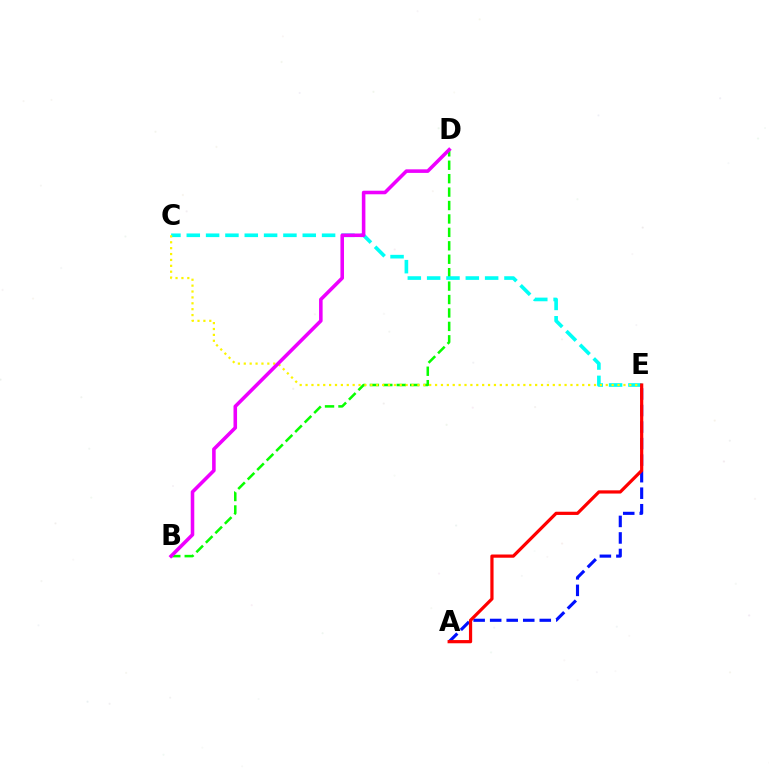{('B', 'D'): [{'color': '#08ff00', 'line_style': 'dashed', 'thickness': 1.82}, {'color': '#ee00ff', 'line_style': 'solid', 'thickness': 2.57}], ('C', 'E'): [{'color': '#00fff6', 'line_style': 'dashed', 'thickness': 2.63}, {'color': '#fcf500', 'line_style': 'dotted', 'thickness': 1.6}], ('A', 'E'): [{'color': '#0010ff', 'line_style': 'dashed', 'thickness': 2.25}, {'color': '#ff0000', 'line_style': 'solid', 'thickness': 2.31}]}